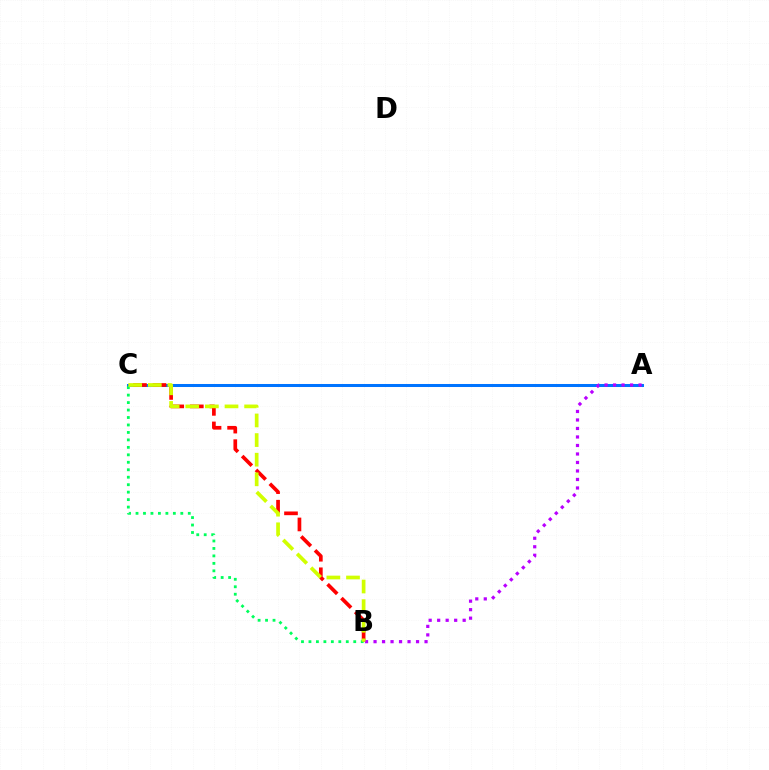{('A', 'C'): [{'color': '#0074ff', 'line_style': 'solid', 'thickness': 2.17}], ('B', 'C'): [{'color': '#ff0000', 'line_style': 'dashed', 'thickness': 2.66}, {'color': '#00ff5c', 'line_style': 'dotted', 'thickness': 2.03}, {'color': '#d1ff00', 'line_style': 'dashed', 'thickness': 2.66}], ('A', 'B'): [{'color': '#b900ff', 'line_style': 'dotted', 'thickness': 2.31}]}